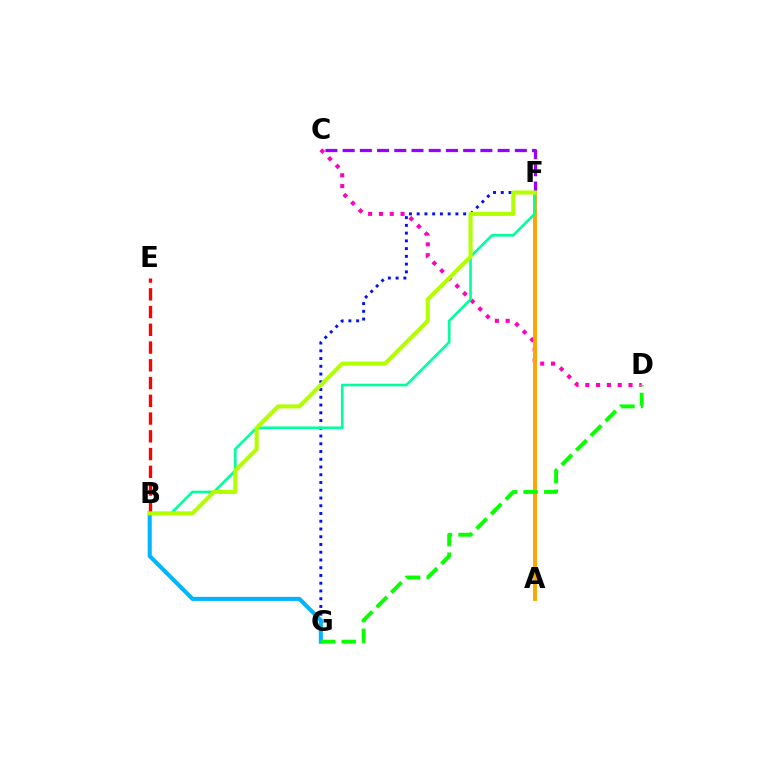{('F', 'G'): [{'color': '#0010ff', 'line_style': 'dotted', 'thickness': 2.1}], ('C', 'F'): [{'color': '#9b00ff', 'line_style': 'dashed', 'thickness': 2.34}], ('C', 'D'): [{'color': '#ff00bd', 'line_style': 'dotted', 'thickness': 2.93}], ('A', 'F'): [{'color': '#ffa500', 'line_style': 'solid', 'thickness': 2.83}], ('B', 'G'): [{'color': '#00b5ff', 'line_style': 'solid', 'thickness': 2.93}], ('B', 'F'): [{'color': '#00ff9d', 'line_style': 'solid', 'thickness': 1.89}, {'color': '#b3ff00', 'line_style': 'solid', 'thickness': 2.93}], ('B', 'E'): [{'color': '#ff0000', 'line_style': 'dashed', 'thickness': 2.41}], ('D', 'G'): [{'color': '#08ff00', 'line_style': 'dashed', 'thickness': 2.81}]}